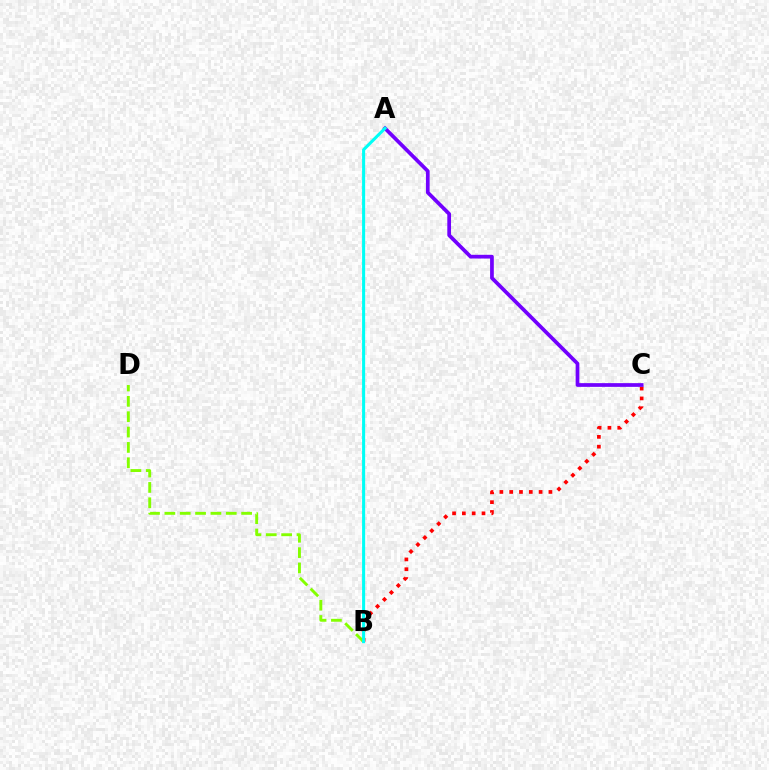{('B', 'C'): [{'color': '#ff0000', 'line_style': 'dotted', 'thickness': 2.67}], ('A', 'C'): [{'color': '#7200ff', 'line_style': 'solid', 'thickness': 2.68}], ('B', 'D'): [{'color': '#84ff00', 'line_style': 'dashed', 'thickness': 2.09}], ('A', 'B'): [{'color': '#00fff6', 'line_style': 'solid', 'thickness': 2.21}]}